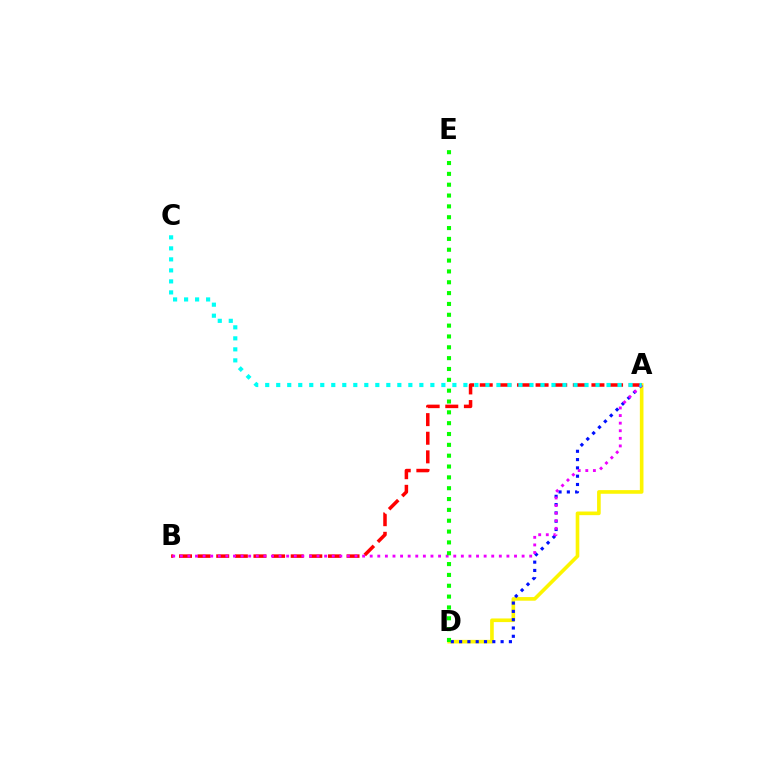{('A', 'D'): [{'color': '#fcf500', 'line_style': 'solid', 'thickness': 2.61}, {'color': '#0010ff', 'line_style': 'dotted', 'thickness': 2.26}], ('A', 'B'): [{'color': '#ff0000', 'line_style': 'dashed', 'thickness': 2.53}, {'color': '#ee00ff', 'line_style': 'dotted', 'thickness': 2.06}], ('D', 'E'): [{'color': '#08ff00', 'line_style': 'dotted', 'thickness': 2.94}], ('A', 'C'): [{'color': '#00fff6', 'line_style': 'dotted', 'thickness': 2.99}]}